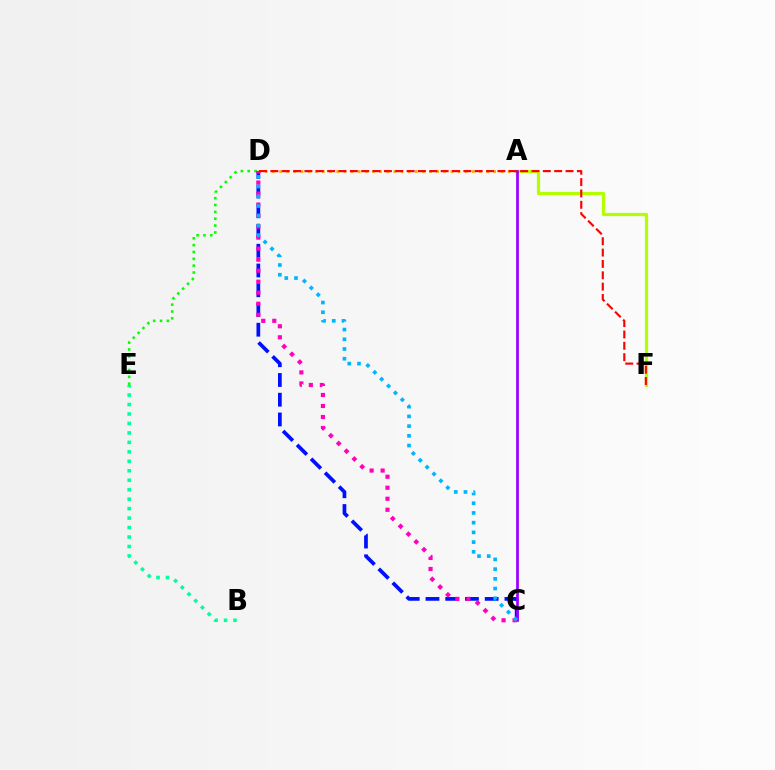{('D', 'E'): [{'color': '#08ff00', 'line_style': 'dotted', 'thickness': 1.86}], ('A', 'F'): [{'color': '#b3ff00', 'line_style': 'solid', 'thickness': 2.32}], ('A', 'D'): [{'color': '#ffa500', 'line_style': 'dotted', 'thickness': 1.94}], ('C', 'D'): [{'color': '#0010ff', 'line_style': 'dashed', 'thickness': 2.68}, {'color': '#ff00bd', 'line_style': 'dotted', 'thickness': 2.99}, {'color': '#00b5ff', 'line_style': 'dotted', 'thickness': 2.64}], ('A', 'C'): [{'color': '#9b00ff', 'line_style': 'solid', 'thickness': 1.97}], ('B', 'E'): [{'color': '#00ff9d', 'line_style': 'dotted', 'thickness': 2.57}], ('D', 'F'): [{'color': '#ff0000', 'line_style': 'dashed', 'thickness': 1.54}]}